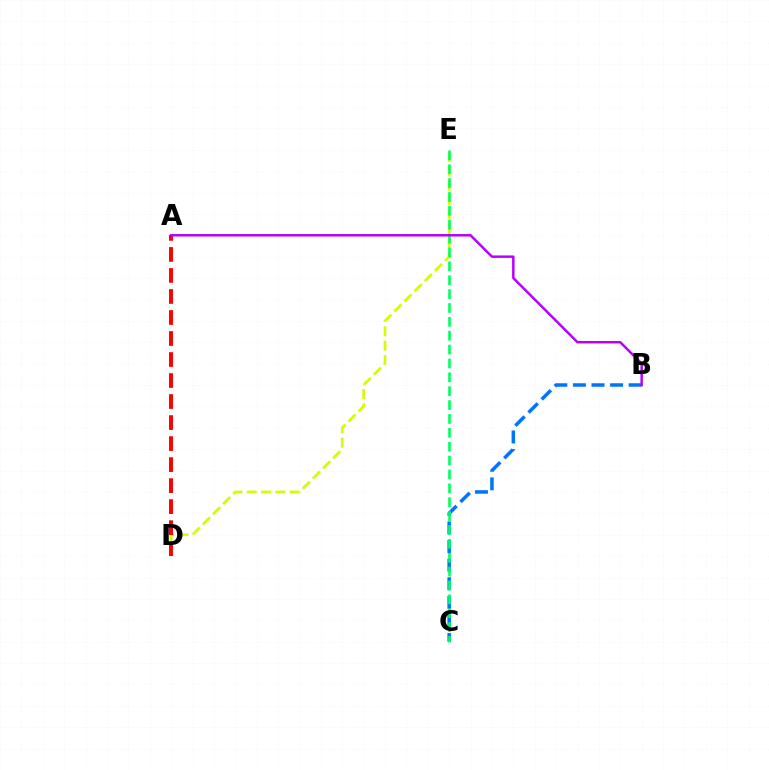{('D', 'E'): [{'color': '#d1ff00', 'line_style': 'dashed', 'thickness': 1.95}], ('B', 'C'): [{'color': '#0074ff', 'line_style': 'dashed', 'thickness': 2.53}], ('C', 'E'): [{'color': '#00ff5c', 'line_style': 'dashed', 'thickness': 1.88}], ('A', 'D'): [{'color': '#ff0000', 'line_style': 'dashed', 'thickness': 2.86}], ('A', 'B'): [{'color': '#b900ff', 'line_style': 'solid', 'thickness': 1.79}]}